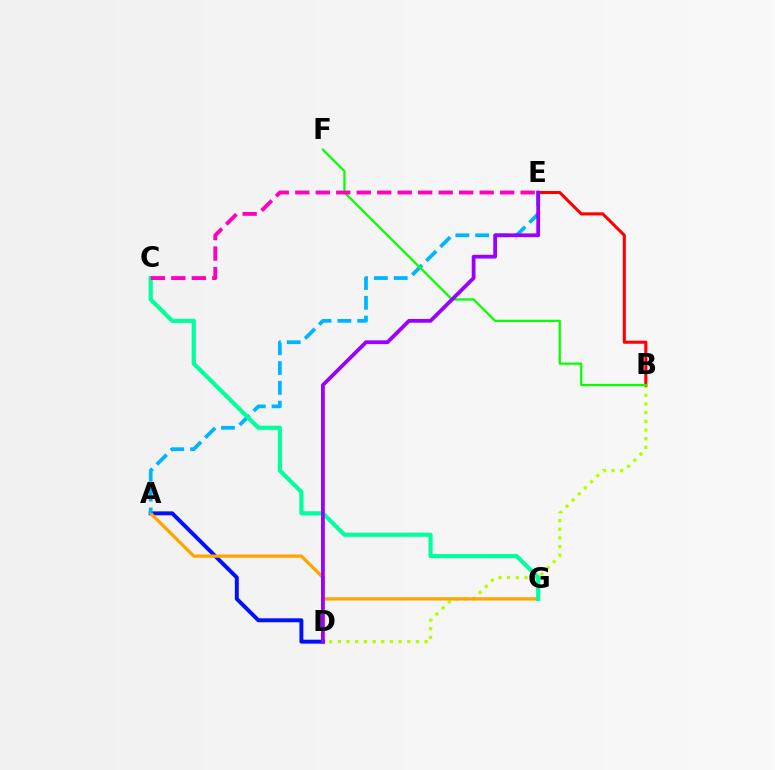{('B', 'D'): [{'color': '#b3ff00', 'line_style': 'dotted', 'thickness': 2.36}], ('A', 'D'): [{'color': '#0010ff', 'line_style': 'solid', 'thickness': 2.83}], ('A', 'G'): [{'color': '#ffa500', 'line_style': 'solid', 'thickness': 2.36}], ('B', 'E'): [{'color': '#ff0000', 'line_style': 'solid', 'thickness': 2.21}], ('A', 'E'): [{'color': '#00b5ff', 'line_style': 'dashed', 'thickness': 2.69}], ('C', 'G'): [{'color': '#00ff9d', 'line_style': 'solid', 'thickness': 2.99}], ('B', 'F'): [{'color': '#08ff00', 'line_style': 'solid', 'thickness': 1.63}], ('D', 'E'): [{'color': '#9b00ff', 'line_style': 'solid', 'thickness': 2.72}], ('C', 'E'): [{'color': '#ff00bd', 'line_style': 'dashed', 'thickness': 2.78}]}